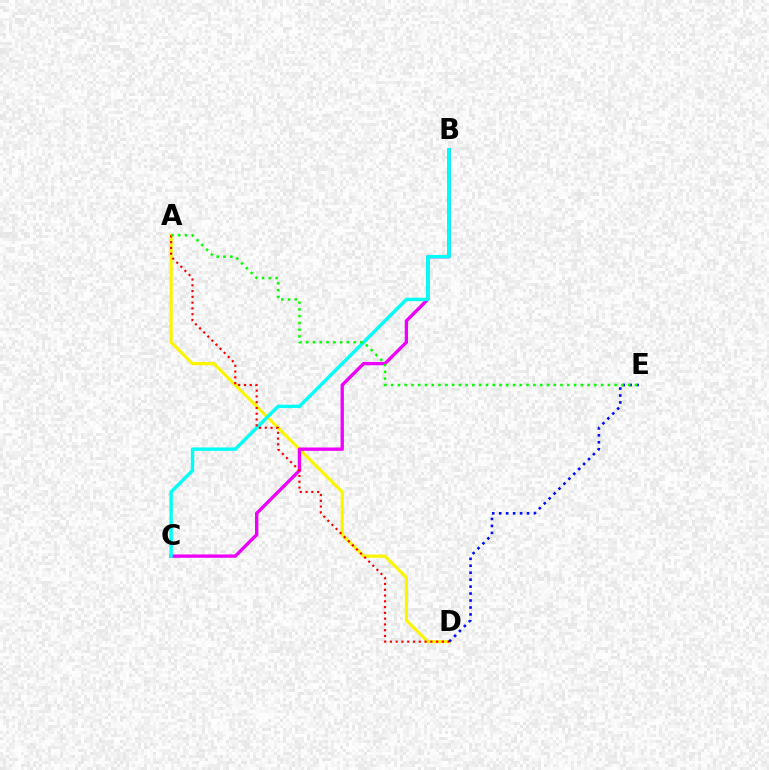{('A', 'D'): [{'color': '#fcf500', 'line_style': 'solid', 'thickness': 2.27}, {'color': '#ff0000', 'line_style': 'dotted', 'thickness': 1.57}], ('B', 'C'): [{'color': '#ee00ff', 'line_style': 'solid', 'thickness': 2.4}, {'color': '#00fff6', 'line_style': 'solid', 'thickness': 2.45}], ('D', 'E'): [{'color': '#0010ff', 'line_style': 'dotted', 'thickness': 1.89}], ('A', 'E'): [{'color': '#08ff00', 'line_style': 'dotted', 'thickness': 1.84}]}